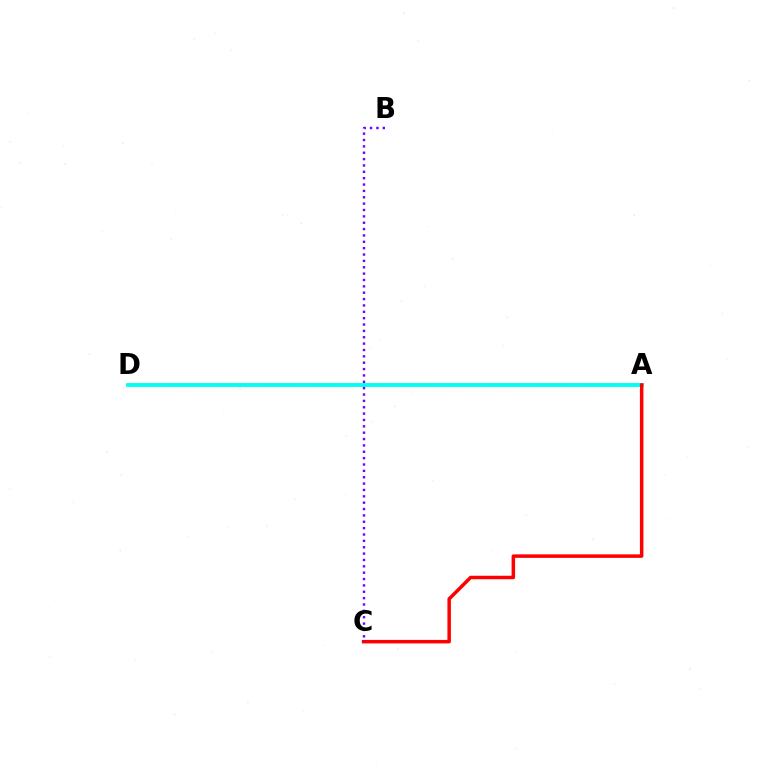{('A', 'D'): [{'color': '#84ff00', 'line_style': 'dotted', 'thickness': 2.64}, {'color': '#00fff6', 'line_style': 'solid', 'thickness': 2.77}], ('A', 'C'): [{'color': '#ff0000', 'line_style': 'solid', 'thickness': 2.51}], ('B', 'C'): [{'color': '#7200ff', 'line_style': 'dotted', 'thickness': 1.73}]}